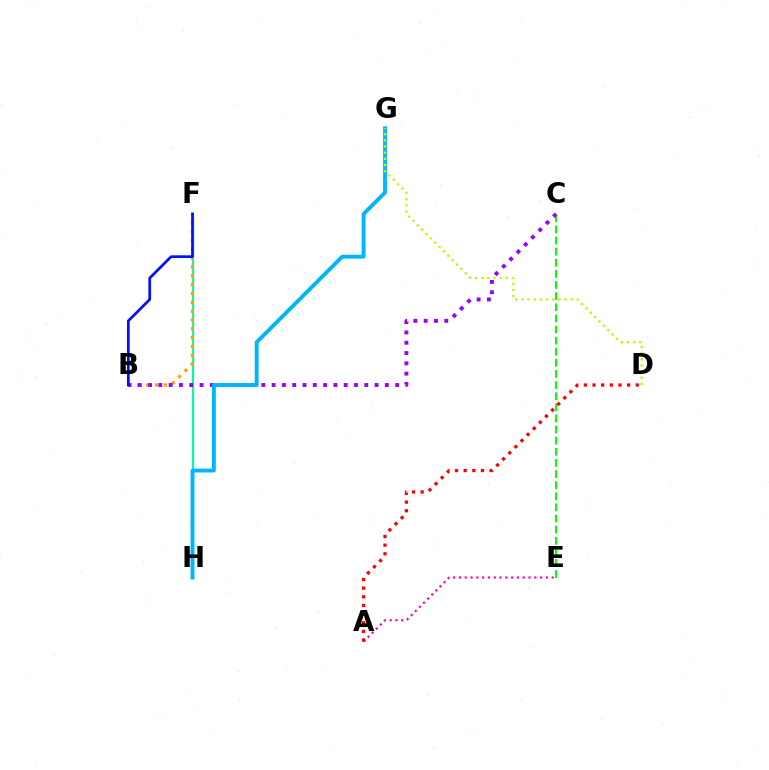{('F', 'H'): [{'color': '#00ff9d', 'line_style': 'solid', 'thickness': 1.55}], ('B', 'F'): [{'color': '#ffa500', 'line_style': 'dotted', 'thickness': 2.4}, {'color': '#0010ff', 'line_style': 'solid', 'thickness': 1.96}], ('C', 'E'): [{'color': '#08ff00', 'line_style': 'dashed', 'thickness': 1.51}], ('A', 'E'): [{'color': '#ff00bd', 'line_style': 'dotted', 'thickness': 1.58}], ('B', 'C'): [{'color': '#9b00ff', 'line_style': 'dotted', 'thickness': 2.8}], ('G', 'H'): [{'color': '#00b5ff', 'line_style': 'solid', 'thickness': 2.79}], ('A', 'D'): [{'color': '#ff0000', 'line_style': 'dotted', 'thickness': 2.35}], ('D', 'G'): [{'color': '#b3ff00', 'line_style': 'dotted', 'thickness': 1.67}]}